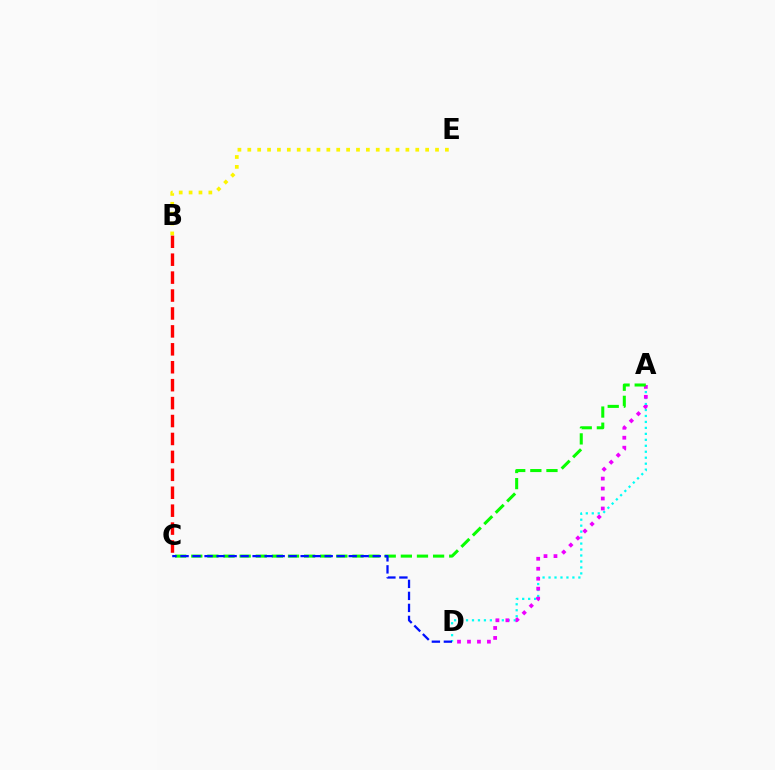{('A', 'D'): [{'color': '#00fff6', 'line_style': 'dotted', 'thickness': 1.62}, {'color': '#ee00ff', 'line_style': 'dotted', 'thickness': 2.71}], ('B', 'C'): [{'color': '#ff0000', 'line_style': 'dashed', 'thickness': 2.44}], ('B', 'E'): [{'color': '#fcf500', 'line_style': 'dotted', 'thickness': 2.68}], ('A', 'C'): [{'color': '#08ff00', 'line_style': 'dashed', 'thickness': 2.19}], ('C', 'D'): [{'color': '#0010ff', 'line_style': 'dashed', 'thickness': 1.63}]}